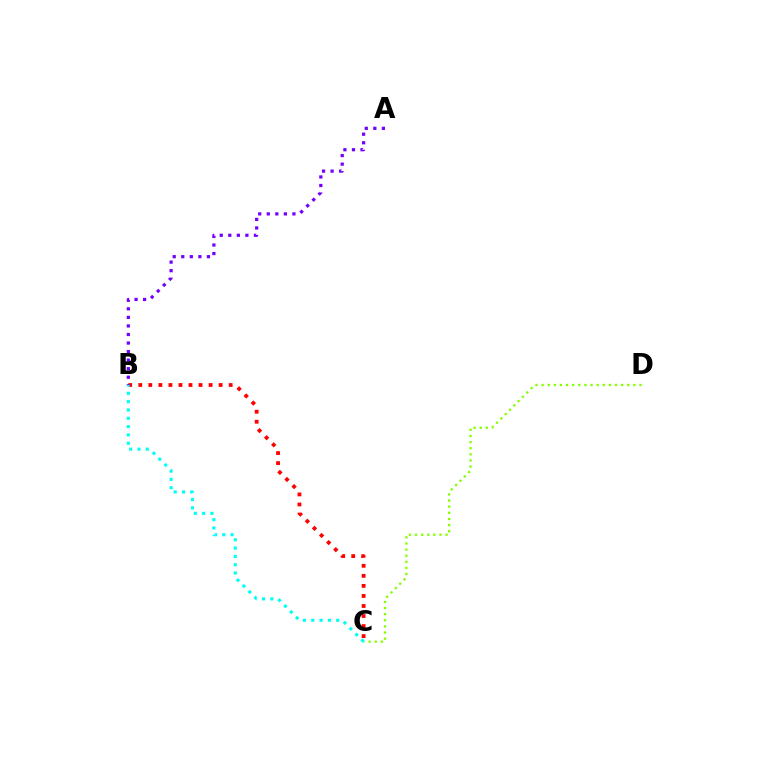{('B', 'C'): [{'color': '#ff0000', 'line_style': 'dotted', 'thickness': 2.73}, {'color': '#00fff6', 'line_style': 'dotted', 'thickness': 2.26}], ('A', 'B'): [{'color': '#7200ff', 'line_style': 'dotted', 'thickness': 2.32}], ('C', 'D'): [{'color': '#84ff00', 'line_style': 'dotted', 'thickness': 1.66}]}